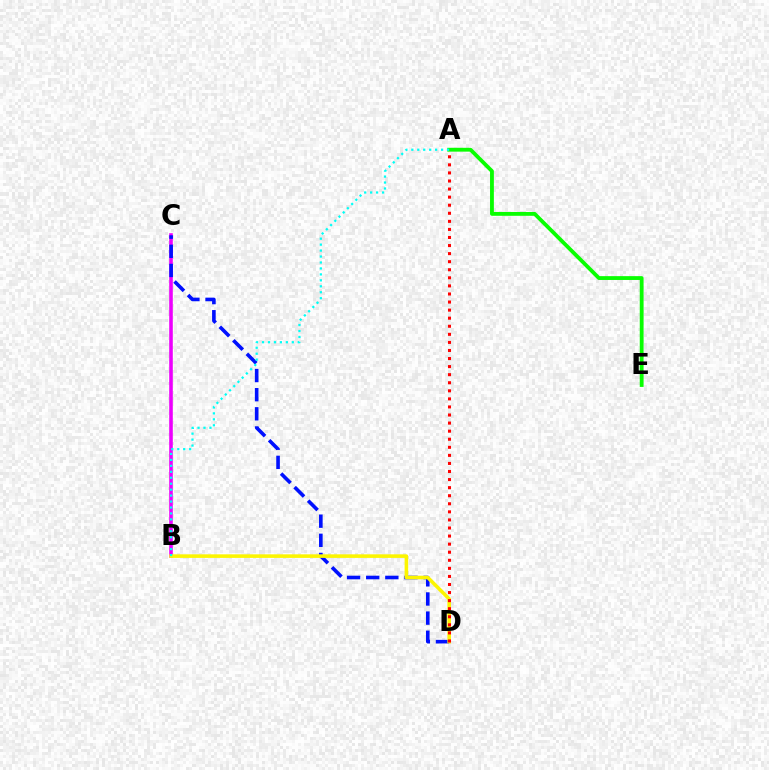{('A', 'E'): [{'color': '#08ff00', 'line_style': 'solid', 'thickness': 2.76}], ('B', 'C'): [{'color': '#ee00ff', 'line_style': 'solid', 'thickness': 2.59}], ('C', 'D'): [{'color': '#0010ff', 'line_style': 'dashed', 'thickness': 2.6}], ('B', 'D'): [{'color': '#fcf500', 'line_style': 'solid', 'thickness': 2.57}], ('A', 'D'): [{'color': '#ff0000', 'line_style': 'dotted', 'thickness': 2.19}], ('A', 'B'): [{'color': '#00fff6', 'line_style': 'dotted', 'thickness': 1.62}]}